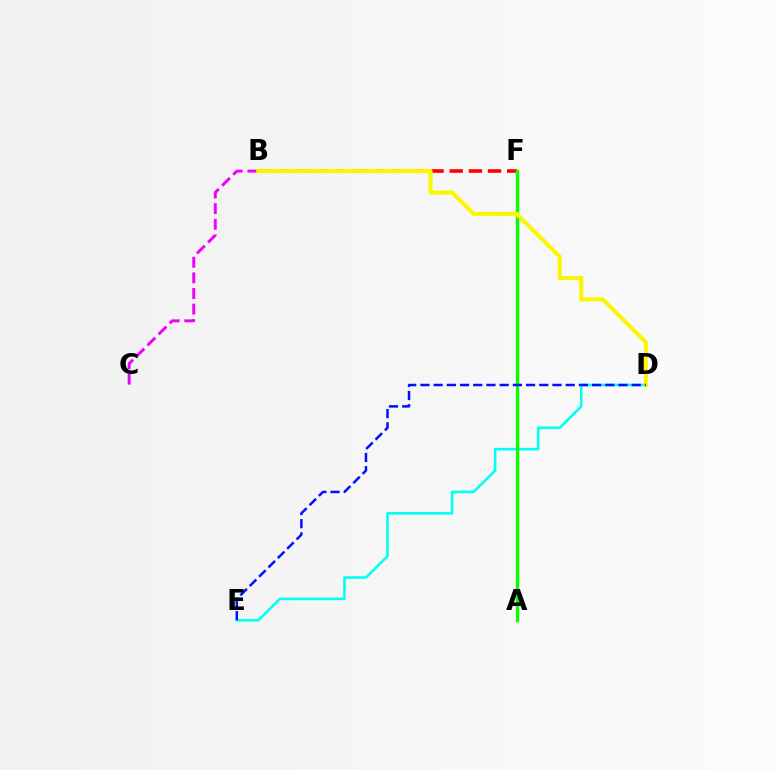{('B', 'F'): [{'color': '#ff0000', 'line_style': 'dashed', 'thickness': 2.6}], ('D', 'E'): [{'color': '#00fff6', 'line_style': 'solid', 'thickness': 1.86}, {'color': '#0010ff', 'line_style': 'dashed', 'thickness': 1.79}], ('B', 'C'): [{'color': '#ee00ff', 'line_style': 'dashed', 'thickness': 2.12}], ('A', 'F'): [{'color': '#08ff00', 'line_style': 'solid', 'thickness': 2.45}], ('B', 'D'): [{'color': '#fcf500', 'line_style': 'solid', 'thickness': 2.93}]}